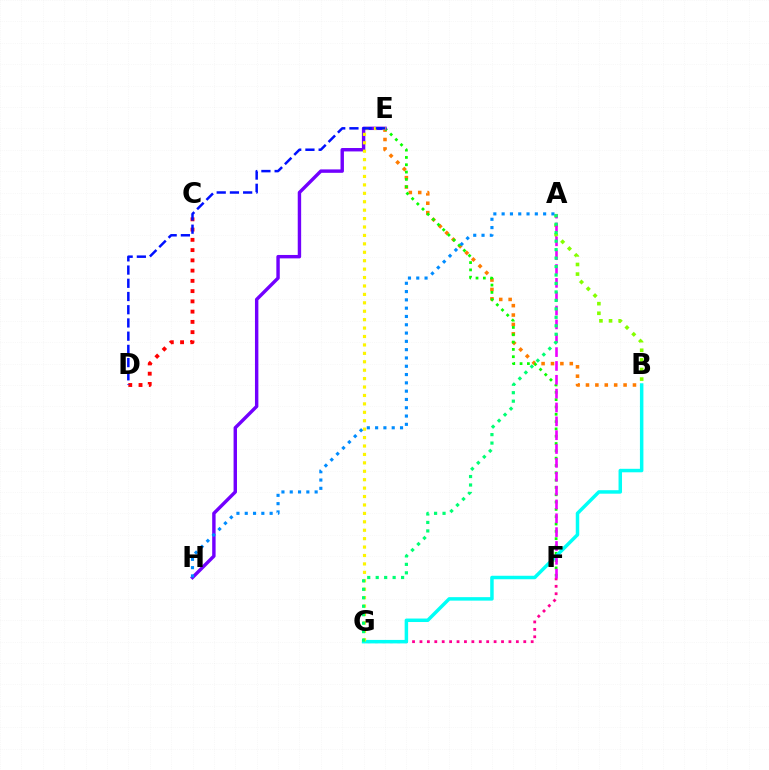{('B', 'E'): [{'color': '#ff7c00', 'line_style': 'dotted', 'thickness': 2.55}], ('F', 'G'): [{'color': '#ff0094', 'line_style': 'dotted', 'thickness': 2.01}], ('C', 'D'): [{'color': '#ff0000', 'line_style': 'dotted', 'thickness': 2.79}], ('E', 'F'): [{'color': '#08ff00', 'line_style': 'dotted', 'thickness': 1.99}], ('B', 'G'): [{'color': '#00fff6', 'line_style': 'solid', 'thickness': 2.51}], ('A', 'B'): [{'color': '#84ff00', 'line_style': 'dotted', 'thickness': 2.61}], ('E', 'H'): [{'color': '#7200ff', 'line_style': 'solid', 'thickness': 2.46}], ('E', 'G'): [{'color': '#fcf500', 'line_style': 'dotted', 'thickness': 2.29}], ('A', 'F'): [{'color': '#ee00ff', 'line_style': 'dashed', 'thickness': 1.88}], ('A', 'G'): [{'color': '#00ff74', 'line_style': 'dotted', 'thickness': 2.3}], ('A', 'H'): [{'color': '#008cff', 'line_style': 'dotted', 'thickness': 2.25}], ('D', 'E'): [{'color': '#0010ff', 'line_style': 'dashed', 'thickness': 1.8}]}